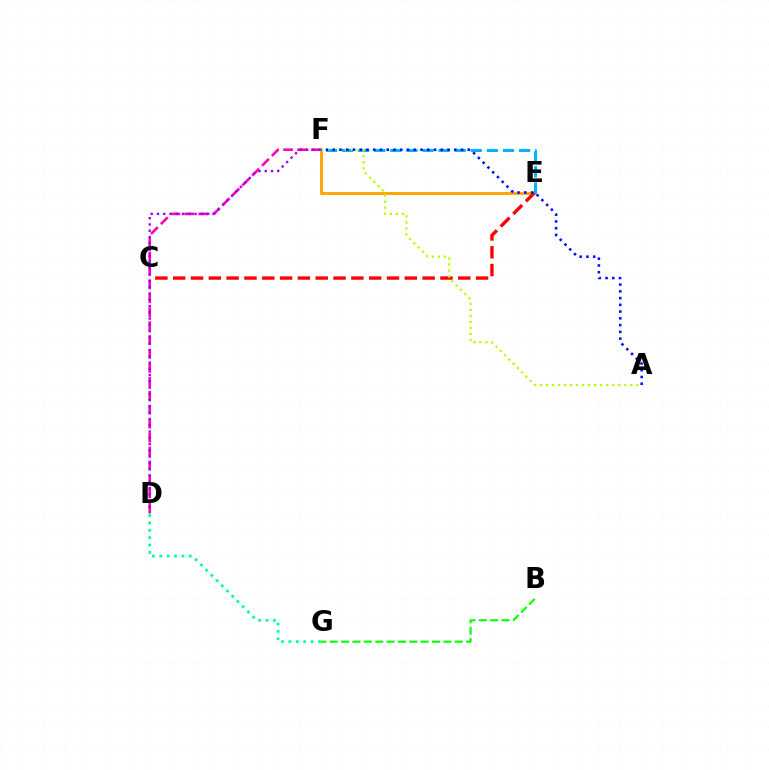{('B', 'G'): [{'color': '#08ff00', 'line_style': 'dashed', 'thickness': 1.54}], ('D', 'F'): [{'color': '#ff00bd', 'line_style': 'dashed', 'thickness': 1.89}, {'color': '#9b00ff', 'line_style': 'dotted', 'thickness': 1.7}], ('D', 'G'): [{'color': '#00ff9d', 'line_style': 'dotted', 'thickness': 2.01}], ('E', 'F'): [{'color': '#ffa500', 'line_style': 'solid', 'thickness': 2.07}, {'color': '#00b5ff', 'line_style': 'dashed', 'thickness': 2.19}], ('C', 'E'): [{'color': '#ff0000', 'line_style': 'dashed', 'thickness': 2.42}], ('A', 'F'): [{'color': '#b3ff00', 'line_style': 'dotted', 'thickness': 1.64}, {'color': '#0010ff', 'line_style': 'dotted', 'thickness': 1.83}]}